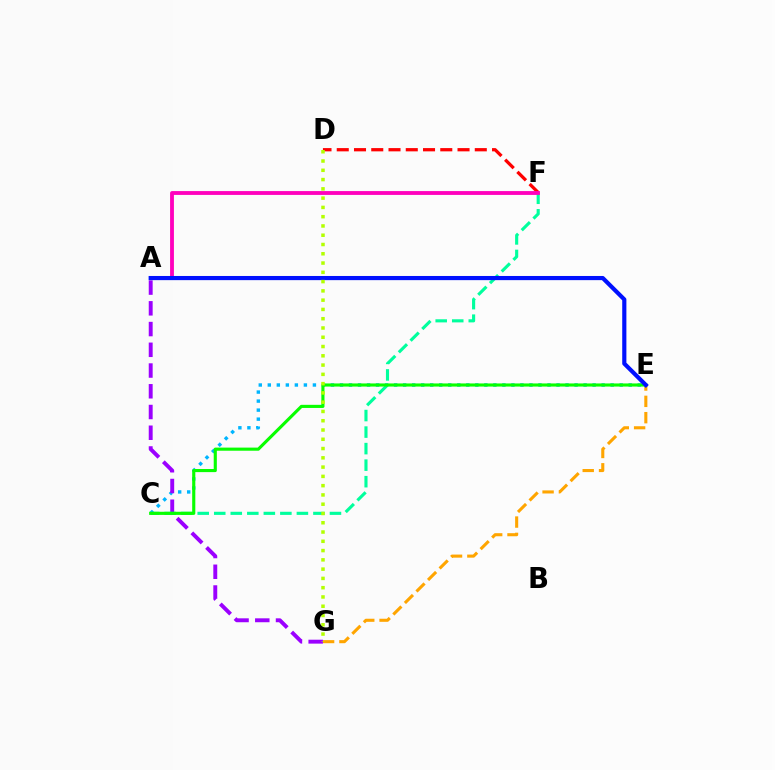{('C', 'E'): [{'color': '#00b5ff', 'line_style': 'dotted', 'thickness': 2.45}, {'color': '#08ff00', 'line_style': 'solid', 'thickness': 2.25}], ('E', 'G'): [{'color': '#ffa500', 'line_style': 'dashed', 'thickness': 2.22}], ('A', 'G'): [{'color': '#9b00ff', 'line_style': 'dashed', 'thickness': 2.82}], ('D', 'F'): [{'color': '#ff0000', 'line_style': 'dashed', 'thickness': 2.34}], ('C', 'F'): [{'color': '#00ff9d', 'line_style': 'dashed', 'thickness': 2.25}], ('A', 'F'): [{'color': '#ff00bd', 'line_style': 'solid', 'thickness': 2.76}], ('A', 'E'): [{'color': '#0010ff', 'line_style': 'solid', 'thickness': 3.0}], ('D', 'G'): [{'color': '#b3ff00', 'line_style': 'dotted', 'thickness': 2.52}]}